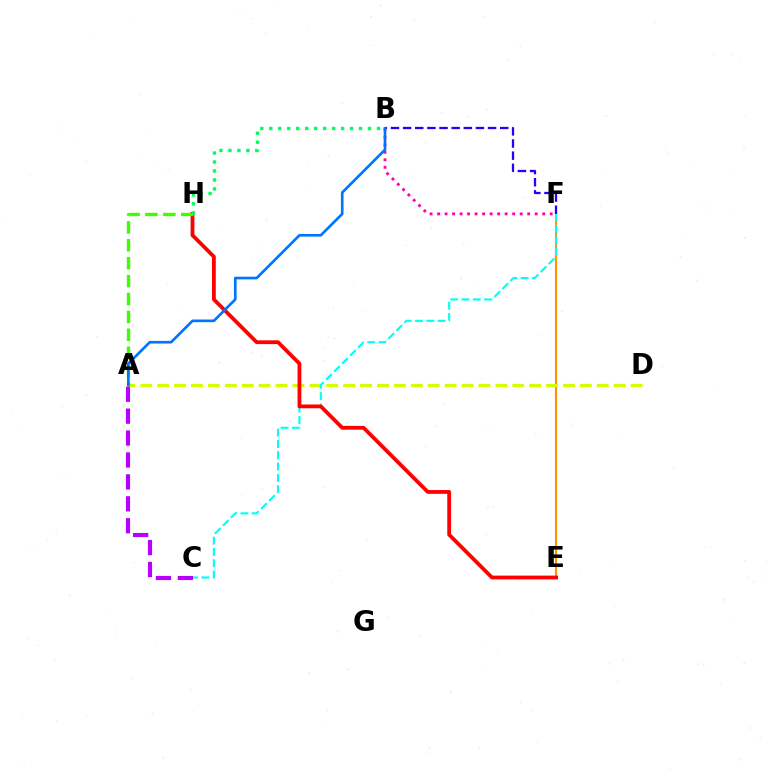{('E', 'F'): [{'color': '#ff9400', 'line_style': 'solid', 'thickness': 1.52}], ('A', 'D'): [{'color': '#d1ff00', 'line_style': 'dashed', 'thickness': 2.3}], ('B', 'F'): [{'color': '#ff00ac', 'line_style': 'dotted', 'thickness': 2.04}, {'color': '#2500ff', 'line_style': 'dashed', 'thickness': 1.65}], ('C', 'F'): [{'color': '#00fff6', 'line_style': 'dashed', 'thickness': 1.54}], ('E', 'H'): [{'color': '#ff0000', 'line_style': 'solid', 'thickness': 2.73}], ('A', 'H'): [{'color': '#3dff00', 'line_style': 'dashed', 'thickness': 2.43}], ('A', 'B'): [{'color': '#0074ff', 'line_style': 'solid', 'thickness': 1.91}], ('B', 'H'): [{'color': '#00ff5c', 'line_style': 'dotted', 'thickness': 2.44}], ('A', 'C'): [{'color': '#b900ff', 'line_style': 'dashed', 'thickness': 2.98}]}